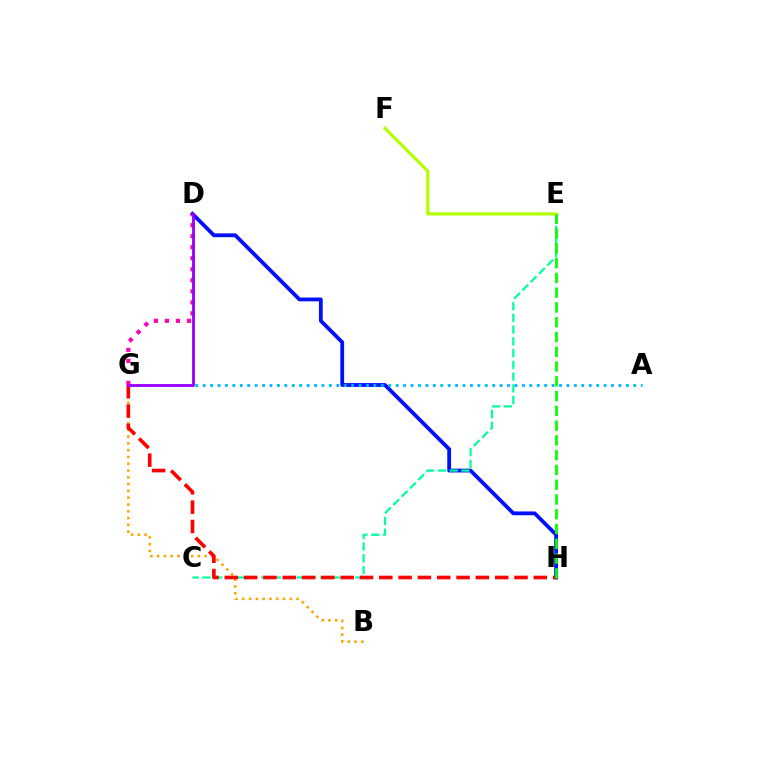{('D', 'H'): [{'color': '#0010ff', 'line_style': 'solid', 'thickness': 2.73}], ('C', 'E'): [{'color': '#00ff9d', 'line_style': 'dashed', 'thickness': 1.6}], ('B', 'G'): [{'color': '#ffa500', 'line_style': 'dotted', 'thickness': 1.84}], ('A', 'G'): [{'color': '#00b5ff', 'line_style': 'dotted', 'thickness': 2.02}], ('D', 'G'): [{'color': '#ff00bd', 'line_style': 'dotted', 'thickness': 2.99}, {'color': '#9b00ff', 'line_style': 'solid', 'thickness': 2.05}], ('E', 'F'): [{'color': '#b3ff00', 'line_style': 'solid', 'thickness': 2.31}], ('G', 'H'): [{'color': '#ff0000', 'line_style': 'dashed', 'thickness': 2.62}], ('E', 'H'): [{'color': '#08ff00', 'line_style': 'dashed', 'thickness': 2.01}]}